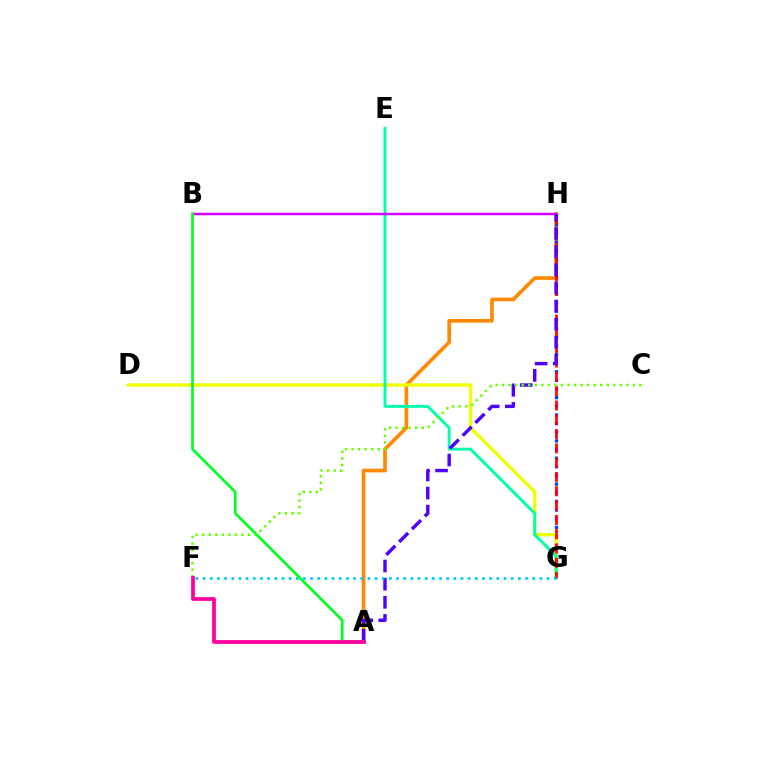{('A', 'H'): [{'color': '#ff8800', 'line_style': 'solid', 'thickness': 2.61}, {'color': '#4f00ff', 'line_style': 'dashed', 'thickness': 2.46}], ('G', 'H'): [{'color': '#003fff', 'line_style': 'dotted', 'thickness': 2.35}, {'color': '#ff0000', 'line_style': 'dashed', 'thickness': 1.94}], ('D', 'G'): [{'color': '#eeff00', 'line_style': 'solid', 'thickness': 2.37}], ('E', 'G'): [{'color': '#00ffaf', 'line_style': 'solid', 'thickness': 2.11}], ('B', 'H'): [{'color': '#d600ff', 'line_style': 'solid', 'thickness': 1.78}], ('C', 'F'): [{'color': '#66ff00', 'line_style': 'dotted', 'thickness': 1.78}], ('F', 'G'): [{'color': '#00c7ff', 'line_style': 'dotted', 'thickness': 1.95}], ('A', 'B'): [{'color': '#00ff27', 'line_style': 'solid', 'thickness': 1.93}], ('A', 'F'): [{'color': '#ff00a0', 'line_style': 'solid', 'thickness': 2.72}]}